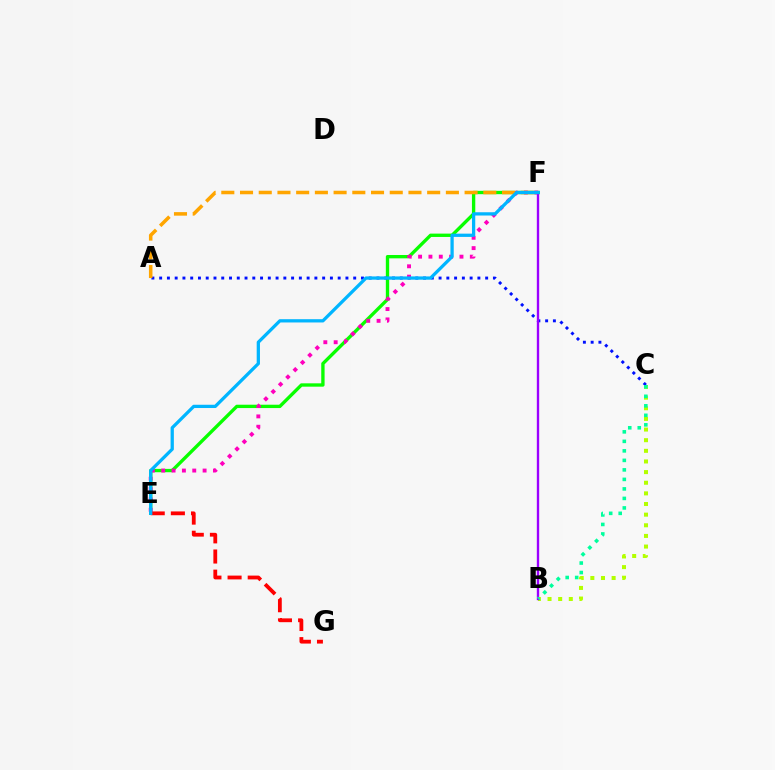{('B', 'C'): [{'color': '#b3ff00', 'line_style': 'dotted', 'thickness': 2.89}, {'color': '#00ff9d', 'line_style': 'dotted', 'thickness': 2.58}], ('E', 'F'): [{'color': '#08ff00', 'line_style': 'solid', 'thickness': 2.41}, {'color': '#ff00bd', 'line_style': 'dotted', 'thickness': 2.81}, {'color': '#00b5ff', 'line_style': 'solid', 'thickness': 2.35}], ('A', 'C'): [{'color': '#0010ff', 'line_style': 'dotted', 'thickness': 2.11}], ('A', 'F'): [{'color': '#ffa500', 'line_style': 'dashed', 'thickness': 2.54}], ('B', 'F'): [{'color': '#9b00ff', 'line_style': 'solid', 'thickness': 1.7}], ('E', 'G'): [{'color': '#ff0000', 'line_style': 'dashed', 'thickness': 2.74}]}